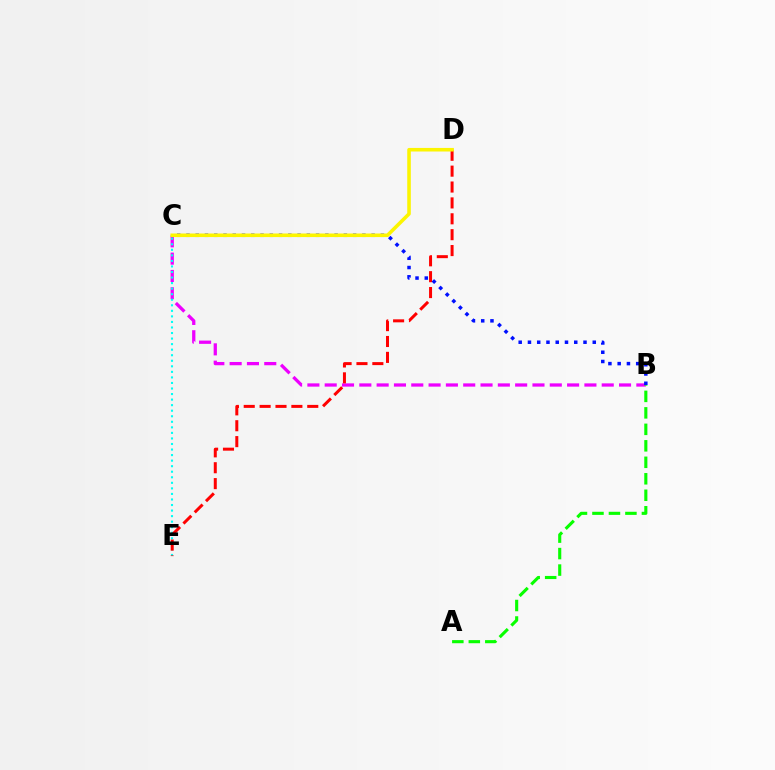{('B', 'C'): [{'color': '#ee00ff', 'line_style': 'dashed', 'thickness': 2.35}, {'color': '#0010ff', 'line_style': 'dotted', 'thickness': 2.52}], ('C', 'E'): [{'color': '#00fff6', 'line_style': 'dotted', 'thickness': 1.51}], ('D', 'E'): [{'color': '#ff0000', 'line_style': 'dashed', 'thickness': 2.16}], ('A', 'B'): [{'color': '#08ff00', 'line_style': 'dashed', 'thickness': 2.24}], ('C', 'D'): [{'color': '#fcf500', 'line_style': 'solid', 'thickness': 2.57}]}